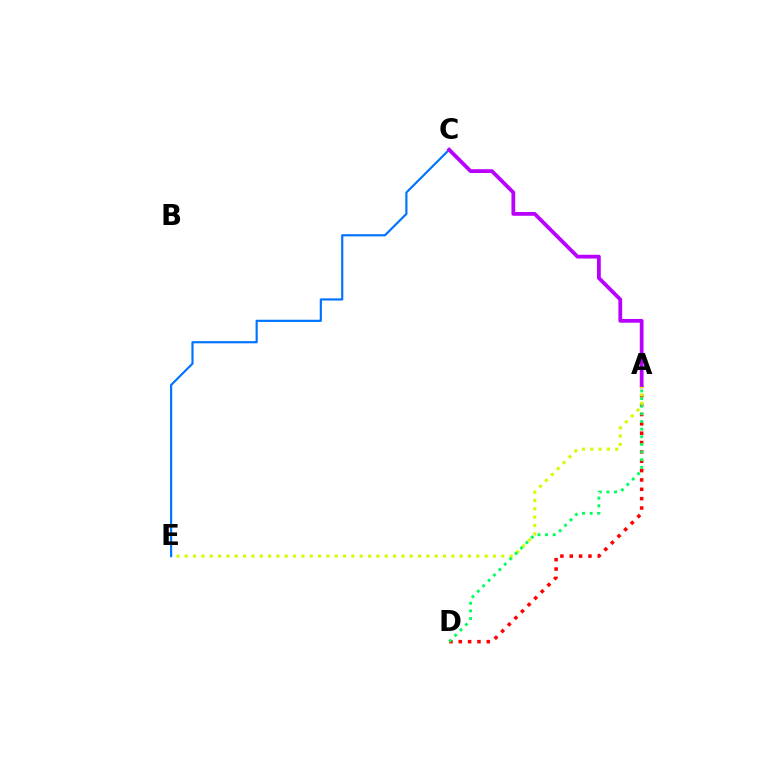{('A', 'D'): [{'color': '#ff0000', 'line_style': 'dotted', 'thickness': 2.54}, {'color': '#00ff5c', 'line_style': 'dotted', 'thickness': 2.08}], ('A', 'E'): [{'color': '#d1ff00', 'line_style': 'dotted', 'thickness': 2.26}], ('C', 'E'): [{'color': '#0074ff', 'line_style': 'solid', 'thickness': 1.57}], ('A', 'C'): [{'color': '#b900ff', 'line_style': 'solid', 'thickness': 2.71}]}